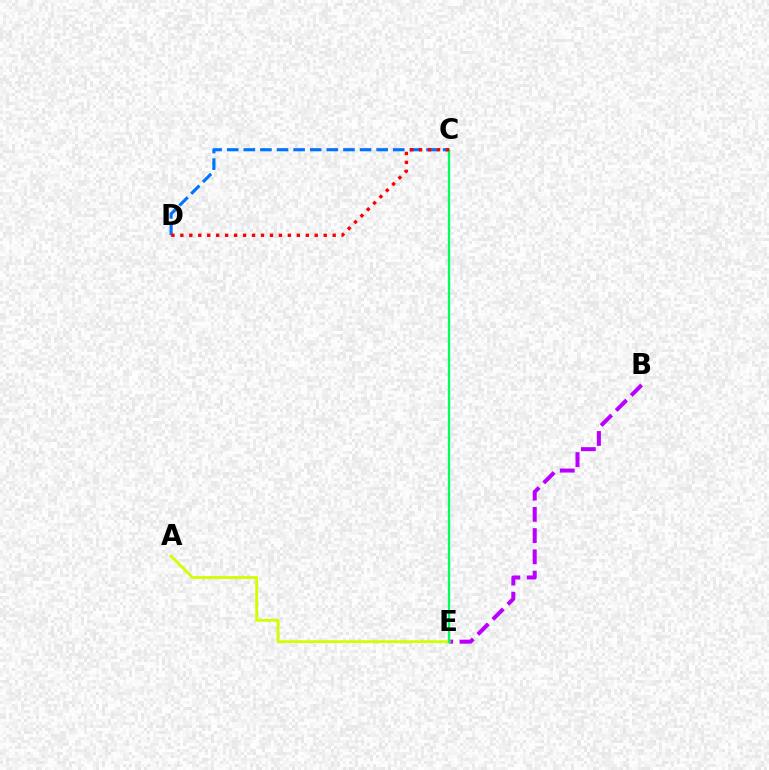{('B', 'E'): [{'color': '#b900ff', 'line_style': 'dashed', 'thickness': 2.89}], ('A', 'E'): [{'color': '#d1ff00', 'line_style': 'solid', 'thickness': 2.04}], ('C', 'D'): [{'color': '#0074ff', 'line_style': 'dashed', 'thickness': 2.26}, {'color': '#ff0000', 'line_style': 'dotted', 'thickness': 2.43}], ('C', 'E'): [{'color': '#00ff5c', 'line_style': 'solid', 'thickness': 1.64}]}